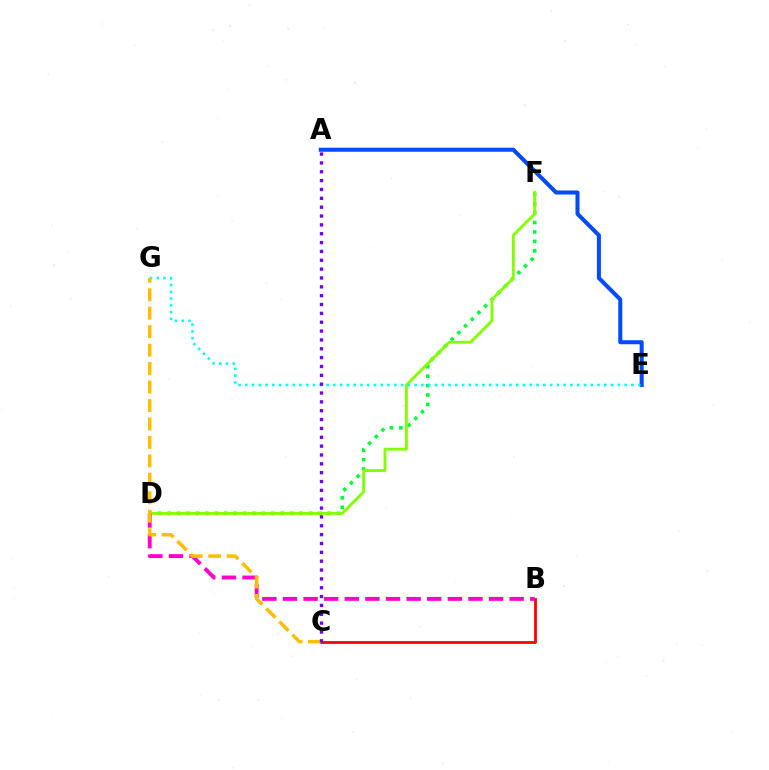{('D', 'F'): [{'color': '#00ff39', 'line_style': 'dotted', 'thickness': 2.56}, {'color': '#84ff00', 'line_style': 'solid', 'thickness': 2.07}], ('B', 'C'): [{'color': '#ff0000', 'line_style': 'solid', 'thickness': 1.99}], ('A', 'E'): [{'color': '#004bff', 'line_style': 'solid', 'thickness': 2.91}], ('B', 'D'): [{'color': '#ff00cf', 'line_style': 'dashed', 'thickness': 2.8}], ('E', 'G'): [{'color': '#00fff6', 'line_style': 'dotted', 'thickness': 1.84}], ('C', 'G'): [{'color': '#ffbd00', 'line_style': 'dashed', 'thickness': 2.51}], ('A', 'C'): [{'color': '#7200ff', 'line_style': 'dotted', 'thickness': 2.4}]}